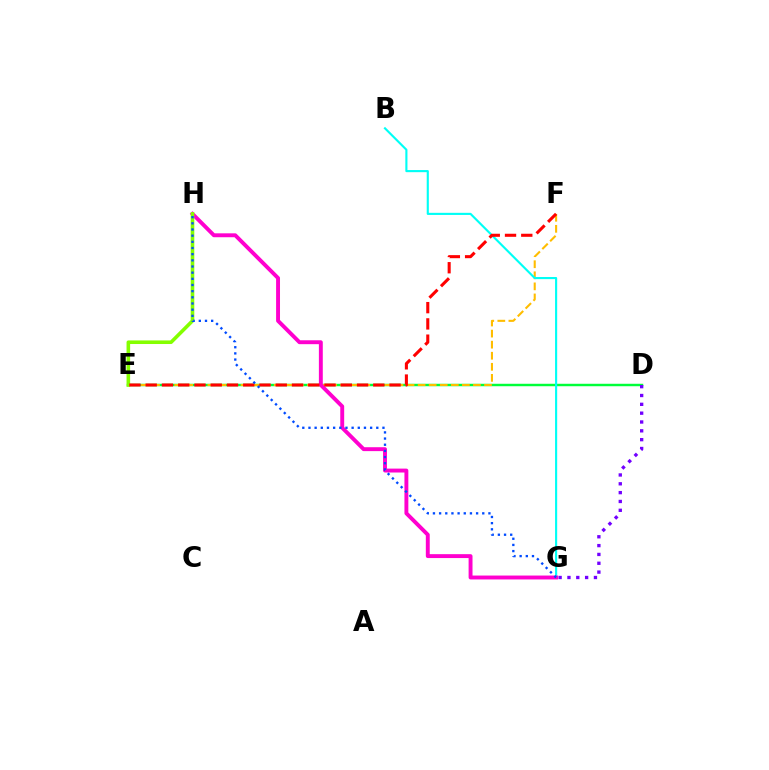{('D', 'E'): [{'color': '#00ff39', 'line_style': 'solid', 'thickness': 1.76}], ('E', 'F'): [{'color': '#ffbd00', 'line_style': 'dashed', 'thickness': 1.5}, {'color': '#ff0000', 'line_style': 'dashed', 'thickness': 2.21}], ('D', 'G'): [{'color': '#7200ff', 'line_style': 'dotted', 'thickness': 2.4}], ('B', 'G'): [{'color': '#00fff6', 'line_style': 'solid', 'thickness': 1.53}], ('G', 'H'): [{'color': '#ff00cf', 'line_style': 'solid', 'thickness': 2.81}, {'color': '#004bff', 'line_style': 'dotted', 'thickness': 1.68}], ('E', 'H'): [{'color': '#84ff00', 'line_style': 'solid', 'thickness': 2.59}]}